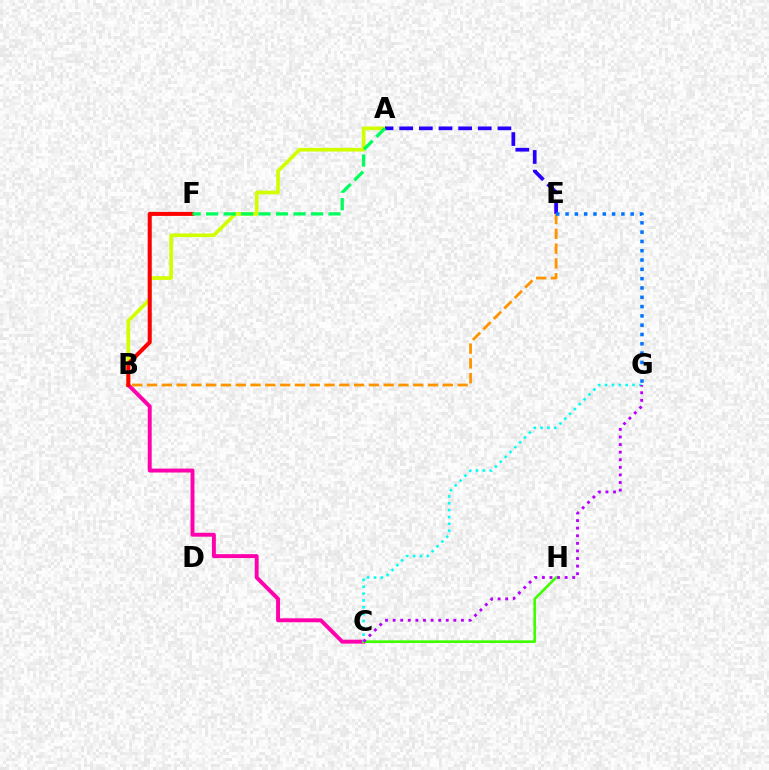{('B', 'C'): [{'color': '#ff00ac', 'line_style': 'solid', 'thickness': 2.82}], ('C', 'H'): [{'color': '#3dff00', 'line_style': 'solid', 'thickness': 1.89}], ('A', 'B'): [{'color': '#d1ff00', 'line_style': 'solid', 'thickness': 2.64}], ('B', 'F'): [{'color': '#ff0000', 'line_style': 'solid', 'thickness': 2.91}], ('C', 'G'): [{'color': '#00fff6', 'line_style': 'dotted', 'thickness': 1.86}, {'color': '#b900ff', 'line_style': 'dotted', 'thickness': 2.06}], ('A', 'E'): [{'color': '#2500ff', 'line_style': 'dashed', 'thickness': 2.67}], ('B', 'E'): [{'color': '#ff9400', 'line_style': 'dashed', 'thickness': 2.01}], ('E', 'G'): [{'color': '#0074ff', 'line_style': 'dotted', 'thickness': 2.53}], ('A', 'F'): [{'color': '#00ff5c', 'line_style': 'dashed', 'thickness': 2.38}]}